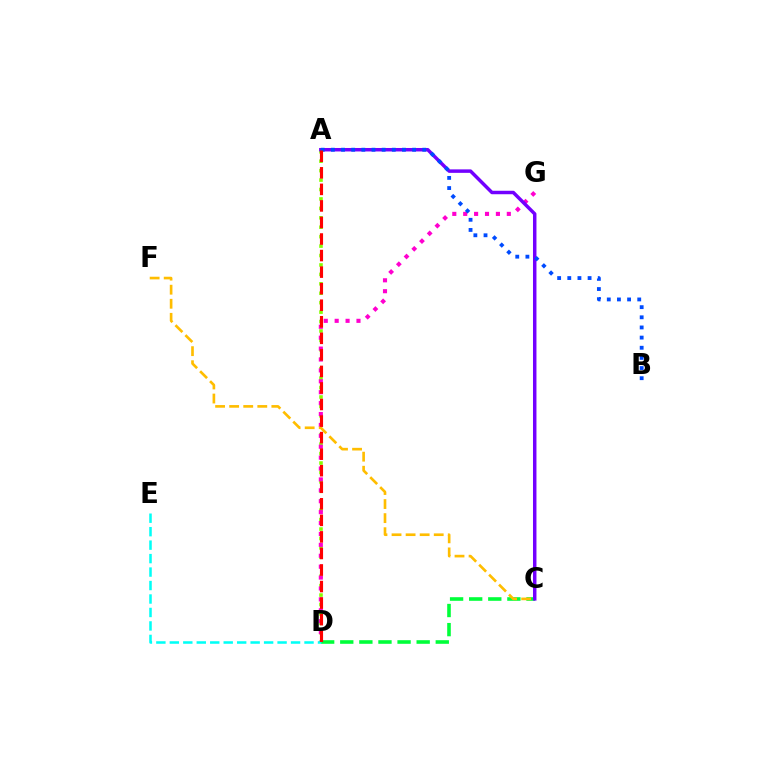{('A', 'D'): [{'color': '#84ff00', 'line_style': 'dotted', 'thickness': 2.56}, {'color': '#ff0000', 'line_style': 'dashed', 'thickness': 2.25}], ('D', 'G'): [{'color': '#ff00cf', 'line_style': 'dotted', 'thickness': 2.96}], ('C', 'D'): [{'color': '#00ff39', 'line_style': 'dashed', 'thickness': 2.59}], ('D', 'E'): [{'color': '#00fff6', 'line_style': 'dashed', 'thickness': 1.83}], ('A', 'C'): [{'color': '#7200ff', 'line_style': 'solid', 'thickness': 2.5}], ('A', 'B'): [{'color': '#004bff', 'line_style': 'dotted', 'thickness': 2.76}], ('C', 'F'): [{'color': '#ffbd00', 'line_style': 'dashed', 'thickness': 1.91}]}